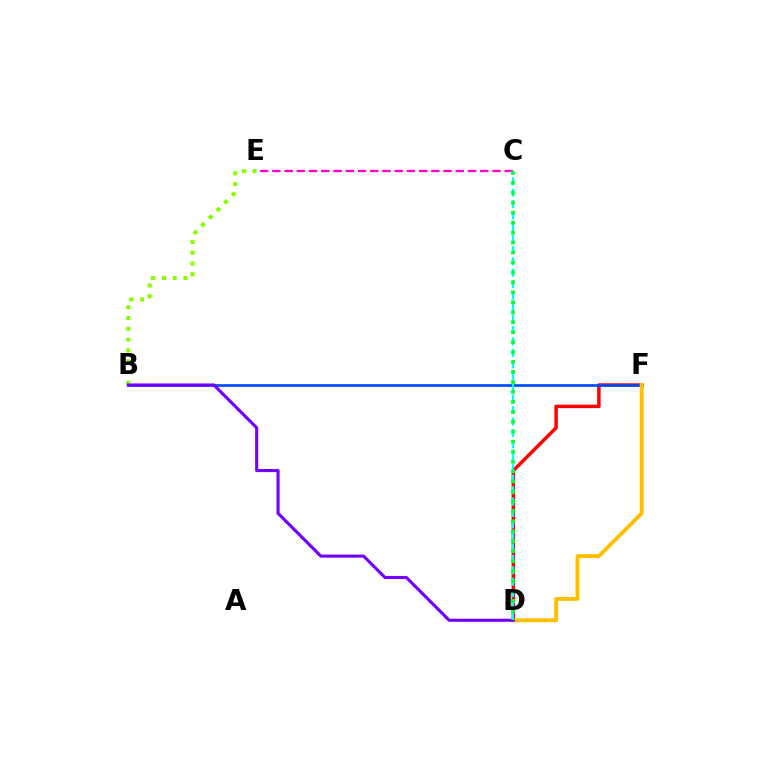{('D', 'F'): [{'color': '#ff0000', 'line_style': 'solid', 'thickness': 2.49}, {'color': '#ffbd00', 'line_style': 'solid', 'thickness': 2.78}], ('B', 'F'): [{'color': '#004bff', 'line_style': 'solid', 'thickness': 1.93}], ('B', 'E'): [{'color': '#84ff00', 'line_style': 'dotted', 'thickness': 2.93}], ('C', 'E'): [{'color': '#ff00cf', 'line_style': 'dashed', 'thickness': 1.66}], ('B', 'D'): [{'color': '#7200ff', 'line_style': 'solid', 'thickness': 2.23}], ('C', 'D'): [{'color': '#00fff6', 'line_style': 'dashed', 'thickness': 1.55}, {'color': '#00ff39', 'line_style': 'dotted', 'thickness': 2.7}]}